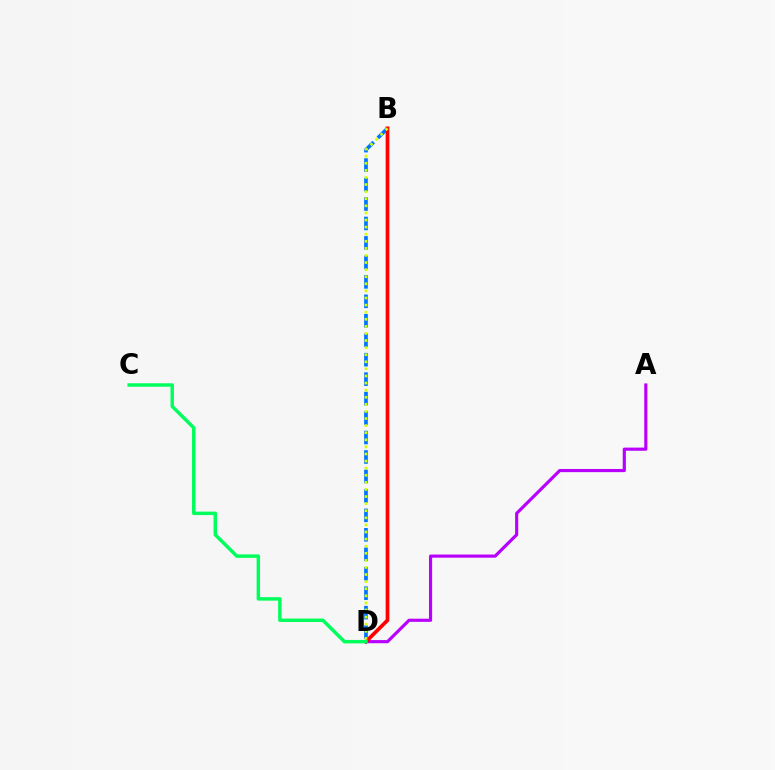{('B', 'D'): [{'color': '#0074ff', 'line_style': 'dashed', 'thickness': 2.64}, {'color': '#ff0000', 'line_style': 'solid', 'thickness': 2.65}, {'color': '#d1ff00', 'line_style': 'dotted', 'thickness': 1.93}], ('A', 'D'): [{'color': '#b900ff', 'line_style': 'solid', 'thickness': 2.27}], ('C', 'D'): [{'color': '#00ff5c', 'line_style': 'solid', 'thickness': 2.49}]}